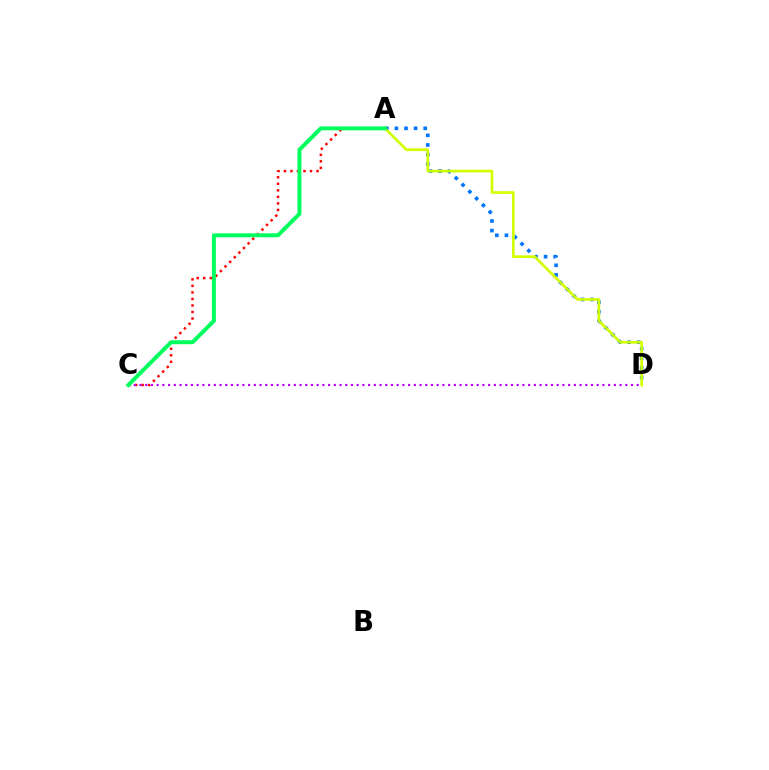{('A', 'D'): [{'color': '#0074ff', 'line_style': 'dotted', 'thickness': 2.61}, {'color': '#d1ff00', 'line_style': 'solid', 'thickness': 1.94}], ('A', 'C'): [{'color': '#ff0000', 'line_style': 'dotted', 'thickness': 1.77}, {'color': '#00ff5c', 'line_style': 'solid', 'thickness': 2.84}], ('C', 'D'): [{'color': '#b900ff', 'line_style': 'dotted', 'thickness': 1.55}]}